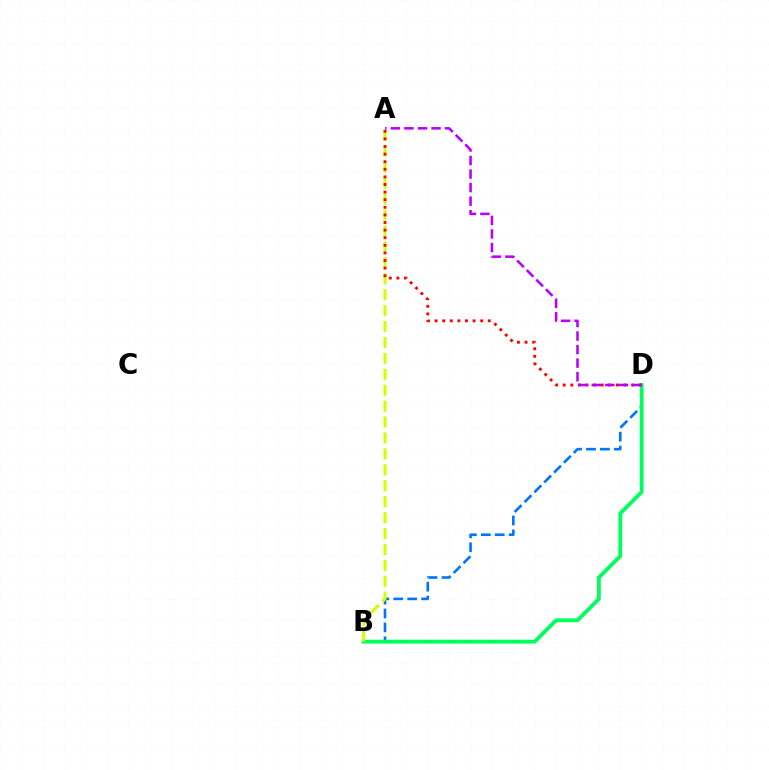{('B', 'D'): [{'color': '#0074ff', 'line_style': 'dashed', 'thickness': 1.89}, {'color': '#00ff5c', 'line_style': 'solid', 'thickness': 2.76}], ('A', 'B'): [{'color': '#d1ff00', 'line_style': 'dashed', 'thickness': 2.16}], ('A', 'D'): [{'color': '#ff0000', 'line_style': 'dotted', 'thickness': 2.07}, {'color': '#b900ff', 'line_style': 'dashed', 'thickness': 1.84}]}